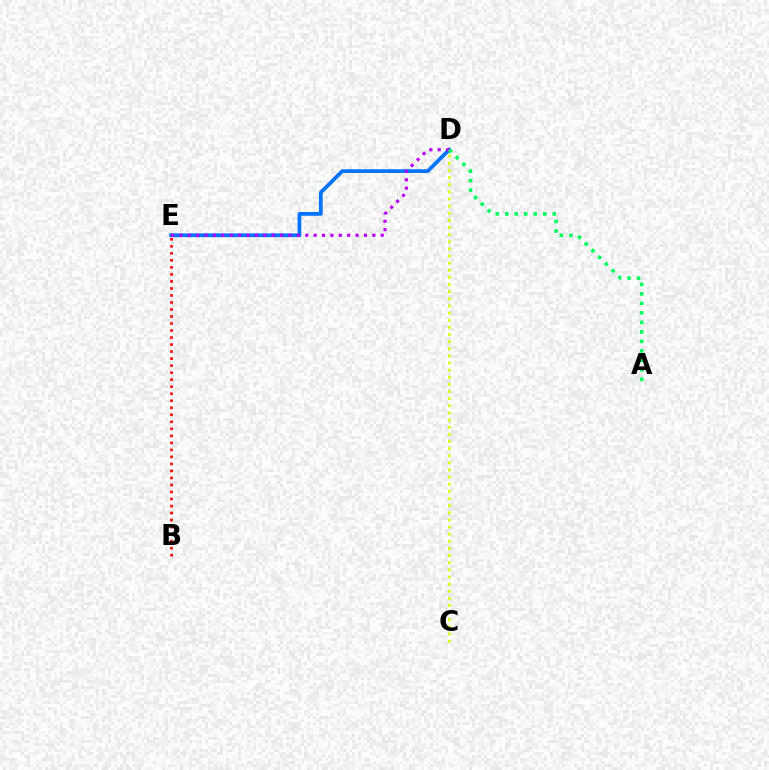{('D', 'E'): [{'color': '#0074ff', 'line_style': 'solid', 'thickness': 2.7}, {'color': '#b900ff', 'line_style': 'dotted', 'thickness': 2.28}], ('A', 'D'): [{'color': '#00ff5c', 'line_style': 'dotted', 'thickness': 2.58}], ('C', 'D'): [{'color': '#d1ff00', 'line_style': 'dotted', 'thickness': 1.94}], ('B', 'E'): [{'color': '#ff0000', 'line_style': 'dotted', 'thickness': 1.91}]}